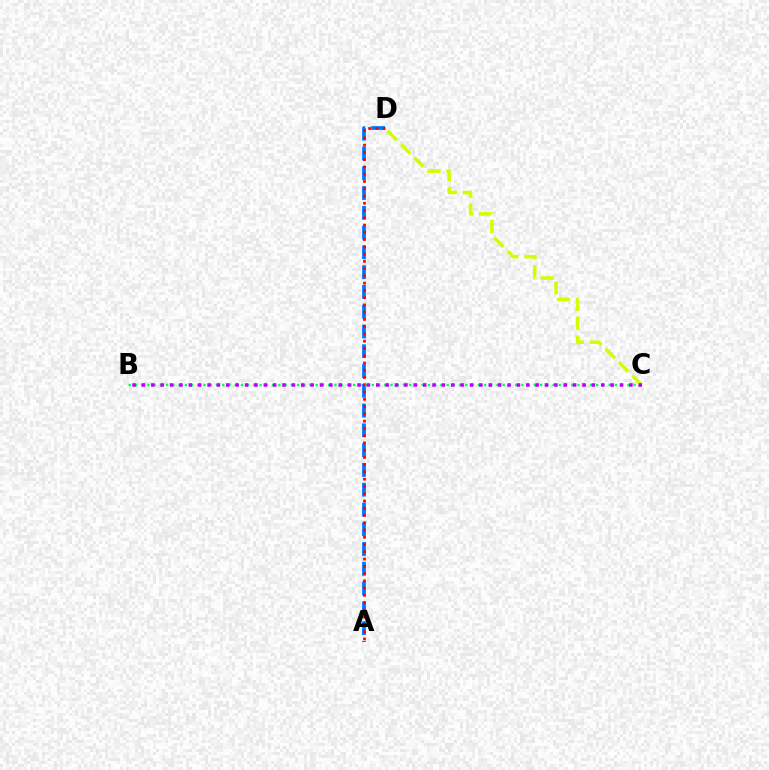{('A', 'D'): [{'color': '#0074ff', 'line_style': 'dashed', 'thickness': 2.69}, {'color': '#ff0000', 'line_style': 'dotted', 'thickness': 1.97}], ('C', 'D'): [{'color': '#d1ff00', 'line_style': 'dashed', 'thickness': 2.56}], ('B', 'C'): [{'color': '#00ff5c', 'line_style': 'dotted', 'thickness': 1.69}, {'color': '#b900ff', 'line_style': 'dotted', 'thickness': 2.55}]}